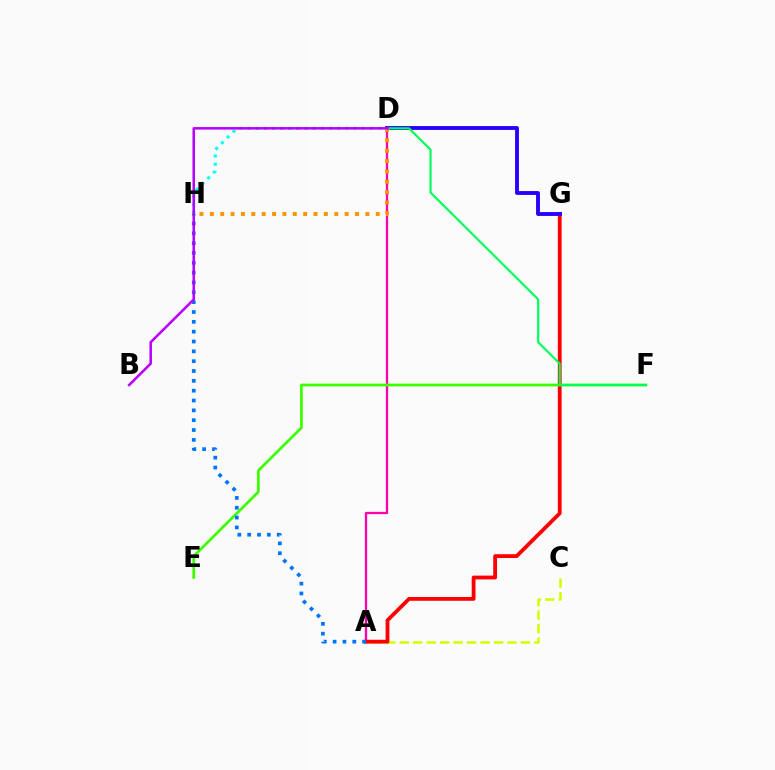{('D', 'H'): [{'color': '#00fff6', 'line_style': 'dotted', 'thickness': 2.22}, {'color': '#ff9400', 'line_style': 'dotted', 'thickness': 2.82}], ('A', 'D'): [{'color': '#ff00ac', 'line_style': 'solid', 'thickness': 1.66}], ('A', 'C'): [{'color': '#d1ff00', 'line_style': 'dashed', 'thickness': 1.83}], ('A', 'G'): [{'color': '#ff0000', 'line_style': 'solid', 'thickness': 2.74}], ('D', 'G'): [{'color': '#2500ff', 'line_style': 'solid', 'thickness': 2.78}], ('E', 'F'): [{'color': '#3dff00', 'line_style': 'solid', 'thickness': 1.97}], ('D', 'F'): [{'color': '#00ff5c', 'line_style': 'solid', 'thickness': 1.55}], ('A', 'H'): [{'color': '#0074ff', 'line_style': 'dotted', 'thickness': 2.67}], ('B', 'D'): [{'color': '#b900ff', 'line_style': 'solid', 'thickness': 1.83}]}